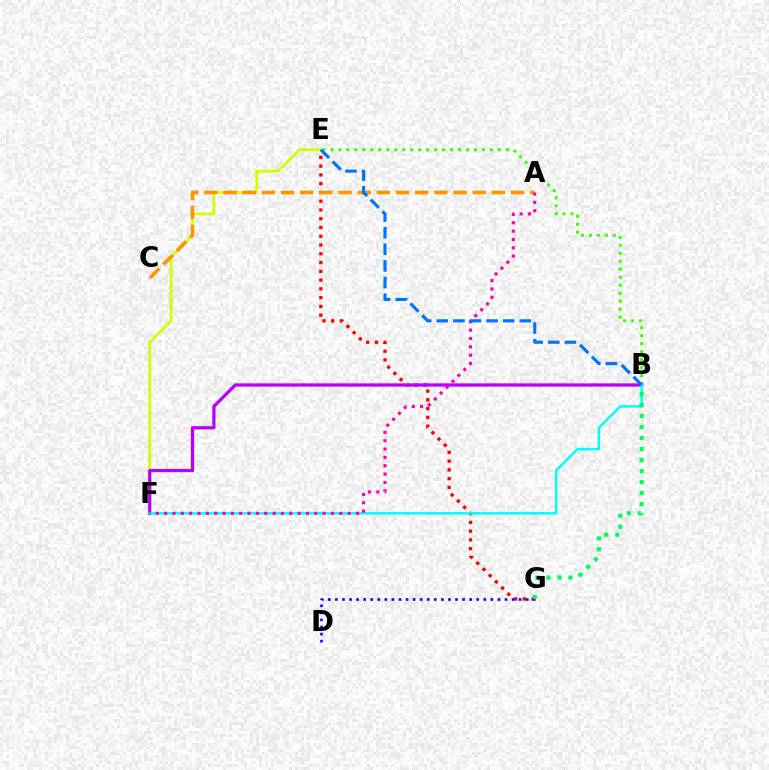{('E', 'G'): [{'color': '#ff0000', 'line_style': 'dotted', 'thickness': 2.38}], ('B', 'E'): [{'color': '#3dff00', 'line_style': 'dotted', 'thickness': 2.17}, {'color': '#0074ff', 'line_style': 'dashed', 'thickness': 2.26}], ('E', 'F'): [{'color': '#d1ff00', 'line_style': 'solid', 'thickness': 1.96}], ('A', 'C'): [{'color': '#ff9400', 'line_style': 'dashed', 'thickness': 2.6}], ('D', 'G'): [{'color': '#2500ff', 'line_style': 'dotted', 'thickness': 1.92}], ('B', 'F'): [{'color': '#b900ff', 'line_style': 'solid', 'thickness': 2.35}, {'color': '#00fff6', 'line_style': 'solid', 'thickness': 1.79}], ('A', 'F'): [{'color': '#ff00ac', 'line_style': 'dotted', 'thickness': 2.27}], ('B', 'G'): [{'color': '#00ff5c', 'line_style': 'dotted', 'thickness': 2.99}]}